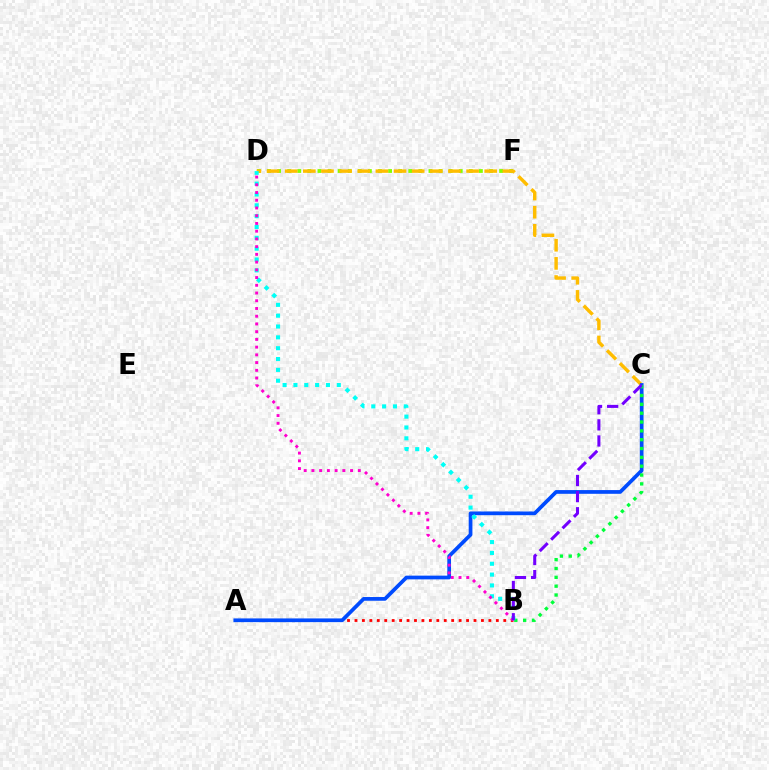{('A', 'B'): [{'color': '#ff0000', 'line_style': 'dotted', 'thickness': 2.02}], ('D', 'F'): [{'color': '#84ff00', 'line_style': 'dotted', 'thickness': 2.74}], ('C', 'D'): [{'color': '#ffbd00', 'line_style': 'dashed', 'thickness': 2.46}], ('A', 'C'): [{'color': '#004bff', 'line_style': 'solid', 'thickness': 2.68}], ('B', 'C'): [{'color': '#00ff39', 'line_style': 'dotted', 'thickness': 2.4}, {'color': '#7200ff', 'line_style': 'dashed', 'thickness': 2.19}], ('B', 'D'): [{'color': '#00fff6', 'line_style': 'dotted', 'thickness': 2.94}, {'color': '#ff00cf', 'line_style': 'dotted', 'thickness': 2.1}]}